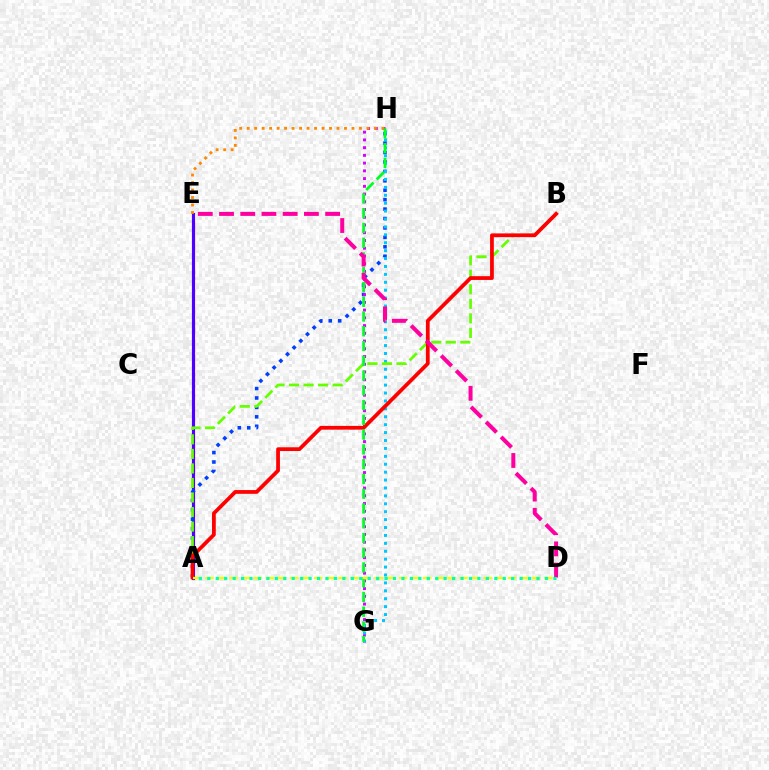{('A', 'E'): [{'color': '#4f00ff', 'line_style': 'solid', 'thickness': 2.28}], ('A', 'H'): [{'color': '#003fff', 'line_style': 'dotted', 'thickness': 2.56}], ('G', 'H'): [{'color': '#d600ff', 'line_style': 'dotted', 'thickness': 2.1}, {'color': '#00c7ff', 'line_style': 'dotted', 'thickness': 2.15}, {'color': '#00ff27', 'line_style': 'dashed', 'thickness': 2.01}], ('E', 'H'): [{'color': '#ff8800', 'line_style': 'dotted', 'thickness': 2.03}], ('A', 'B'): [{'color': '#66ff00', 'line_style': 'dashed', 'thickness': 1.97}, {'color': '#ff0000', 'line_style': 'solid', 'thickness': 2.7}], ('D', 'E'): [{'color': '#ff00a0', 'line_style': 'dashed', 'thickness': 2.88}], ('A', 'D'): [{'color': '#eeff00', 'line_style': 'dashed', 'thickness': 1.64}, {'color': '#00ffaf', 'line_style': 'dotted', 'thickness': 2.29}]}